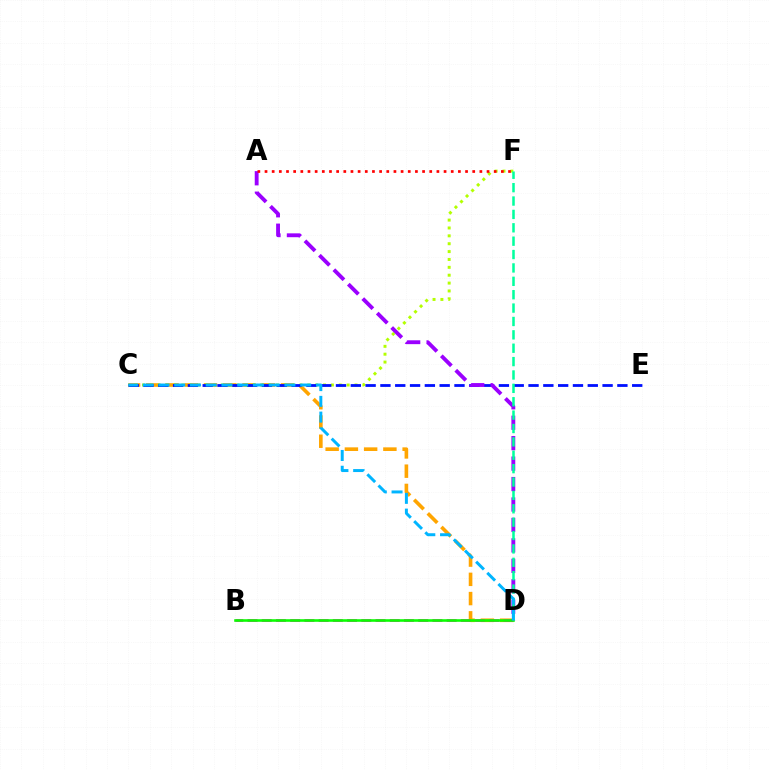{('C', 'D'): [{'color': '#ffa500', 'line_style': 'dashed', 'thickness': 2.61}, {'color': '#00b5ff', 'line_style': 'dashed', 'thickness': 2.14}], ('B', 'D'): [{'color': '#ff00bd', 'line_style': 'dashed', 'thickness': 1.93}, {'color': '#08ff00', 'line_style': 'solid', 'thickness': 1.87}], ('C', 'F'): [{'color': '#b3ff00', 'line_style': 'dotted', 'thickness': 2.14}], ('C', 'E'): [{'color': '#0010ff', 'line_style': 'dashed', 'thickness': 2.01}], ('A', 'D'): [{'color': '#9b00ff', 'line_style': 'dashed', 'thickness': 2.78}], ('A', 'F'): [{'color': '#ff0000', 'line_style': 'dotted', 'thickness': 1.95}], ('D', 'F'): [{'color': '#00ff9d', 'line_style': 'dashed', 'thickness': 1.82}]}